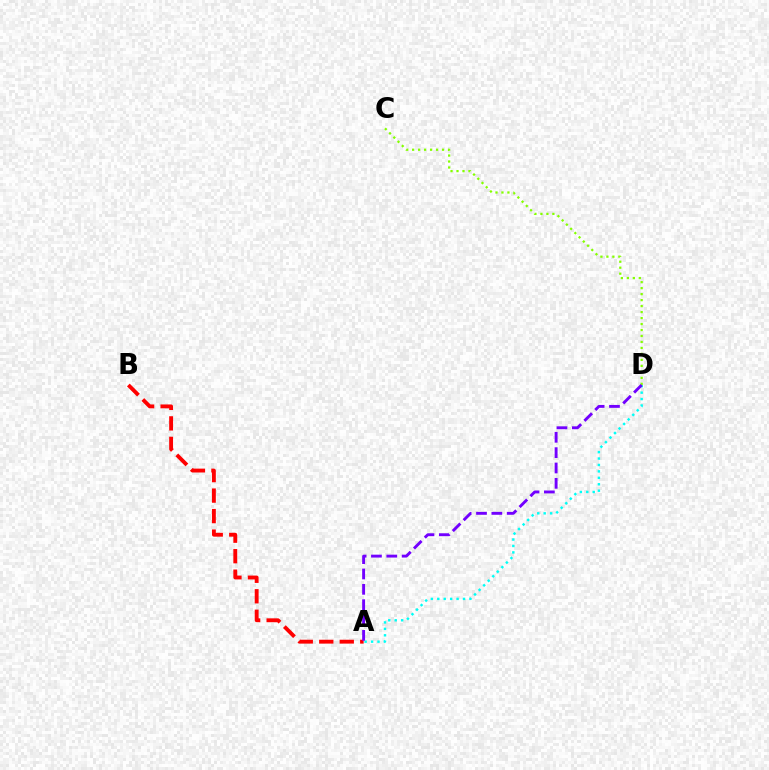{('A', 'D'): [{'color': '#00fff6', 'line_style': 'dotted', 'thickness': 1.75}, {'color': '#7200ff', 'line_style': 'dashed', 'thickness': 2.08}], ('A', 'B'): [{'color': '#ff0000', 'line_style': 'dashed', 'thickness': 2.78}], ('C', 'D'): [{'color': '#84ff00', 'line_style': 'dotted', 'thickness': 1.62}]}